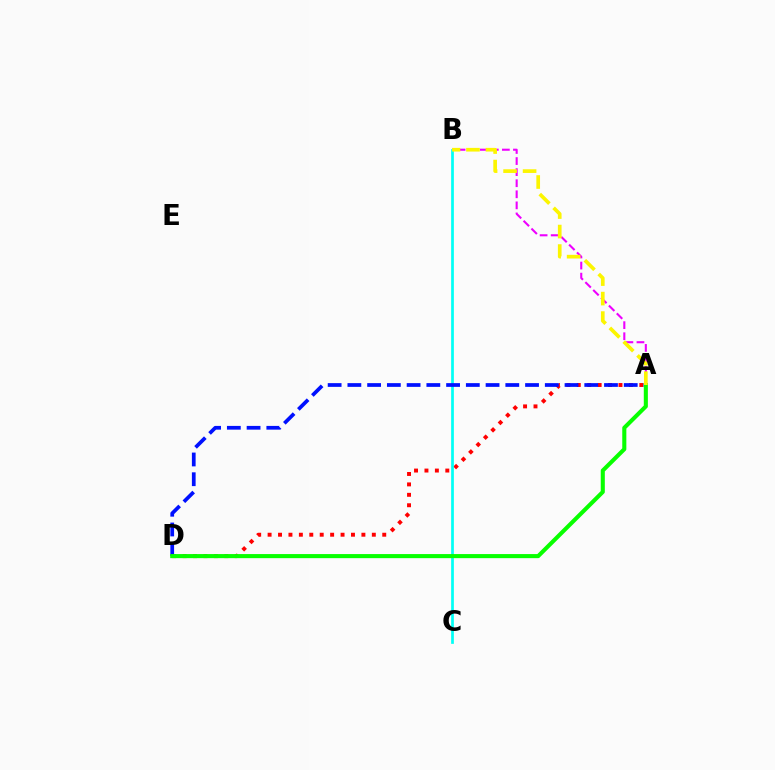{('A', 'B'): [{'color': '#ee00ff', 'line_style': 'dashed', 'thickness': 1.5}, {'color': '#fcf500', 'line_style': 'dashed', 'thickness': 2.65}], ('A', 'D'): [{'color': '#ff0000', 'line_style': 'dotted', 'thickness': 2.83}, {'color': '#0010ff', 'line_style': 'dashed', 'thickness': 2.68}, {'color': '#08ff00', 'line_style': 'solid', 'thickness': 2.94}], ('B', 'C'): [{'color': '#00fff6', 'line_style': 'solid', 'thickness': 1.96}]}